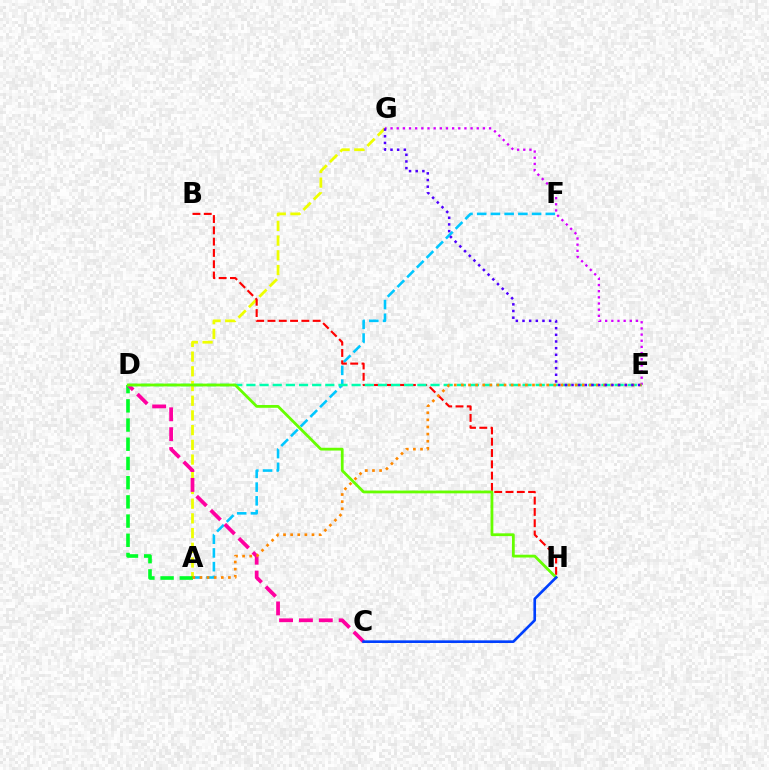{('A', 'F'): [{'color': '#00c7ff', 'line_style': 'dashed', 'thickness': 1.86}], ('A', 'G'): [{'color': '#eeff00', 'line_style': 'dashed', 'thickness': 2.0}], ('A', 'D'): [{'color': '#00ff27', 'line_style': 'dashed', 'thickness': 2.61}], ('C', 'D'): [{'color': '#ff00a0', 'line_style': 'dashed', 'thickness': 2.7}], ('E', 'G'): [{'color': '#d600ff', 'line_style': 'dotted', 'thickness': 1.67}, {'color': '#4f00ff', 'line_style': 'dotted', 'thickness': 1.81}], ('B', 'H'): [{'color': '#ff0000', 'line_style': 'dashed', 'thickness': 1.53}], ('D', 'E'): [{'color': '#00ffaf', 'line_style': 'dashed', 'thickness': 1.79}], ('D', 'H'): [{'color': '#66ff00', 'line_style': 'solid', 'thickness': 2.01}], ('A', 'E'): [{'color': '#ff8800', 'line_style': 'dotted', 'thickness': 1.93}], ('C', 'H'): [{'color': '#003fff', 'line_style': 'solid', 'thickness': 1.9}]}